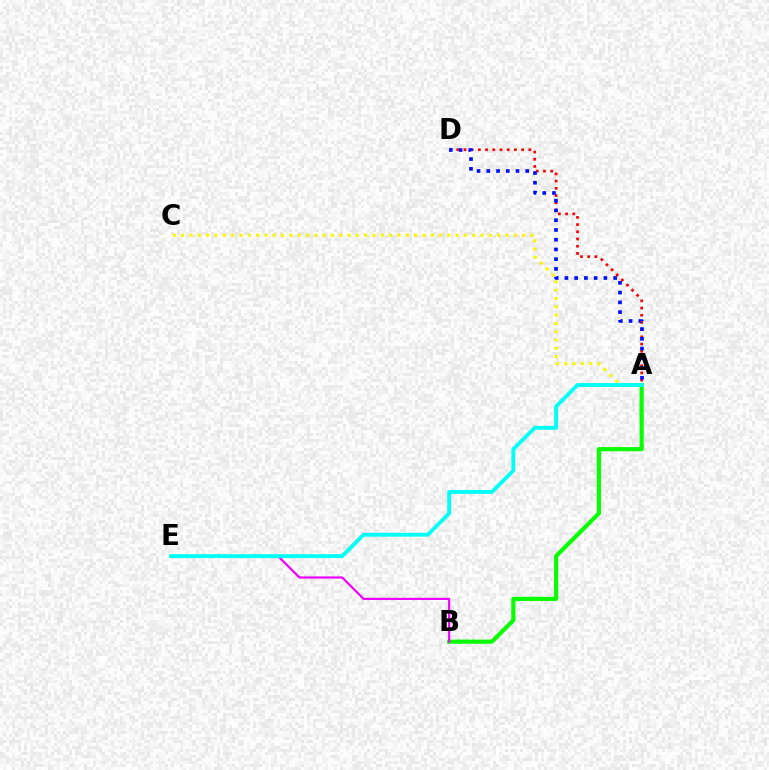{('A', 'C'): [{'color': '#fcf500', 'line_style': 'dotted', 'thickness': 2.26}], ('A', 'D'): [{'color': '#ff0000', 'line_style': 'dotted', 'thickness': 1.96}, {'color': '#0010ff', 'line_style': 'dotted', 'thickness': 2.65}], ('A', 'B'): [{'color': '#08ff00', 'line_style': 'solid', 'thickness': 2.98}], ('B', 'E'): [{'color': '#ee00ff', 'line_style': 'solid', 'thickness': 1.57}], ('A', 'E'): [{'color': '#00fff6', 'line_style': 'solid', 'thickness': 2.77}]}